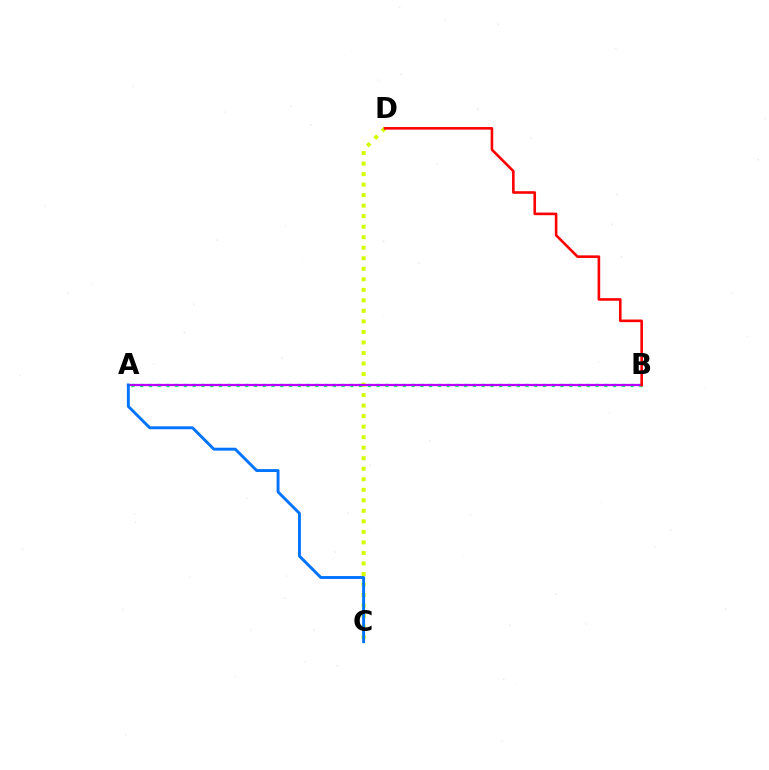{('A', 'B'): [{'color': '#00ff5c', 'line_style': 'dotted', 'thickness': 2.38}, {'color': '#b900ff', 'line_style': 'solid', 'thickness': 1.61}], ('C', 'D'): [{'color': '#d1ff00', 'line_style': 'dotted', 'thickness': 2.86}], ('A', 'C'): [{'color': '#0074ff', 'line_style': 'solid', 'thickness': 2.09}], ('B', 'D'): [{'color': '#ff0000', 'line_style': 'solid', 'thickness': 1.87}]}